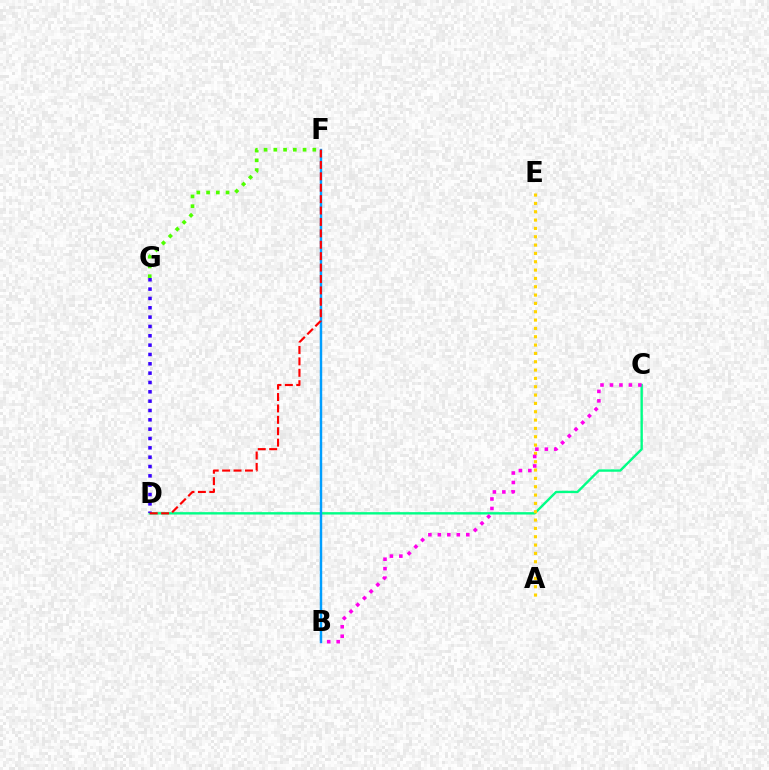{('F', 'G'): [{'color': '#4fff00', 'line_style': 'dotted', 'thickness': 2.65}], ('C', 'D'): [{'color': '#00ff86', 'line_style': 'solid', 'thickness': 1.71}], ('D', 'G'): [{'color': '#3700ff', 'line_style': 'dotted', 'thickness': 2.54}], ('B', 'F'): [{'color': '#009eff', 'line_style': 'solid', 'thickness': 1.75}], ('A', 'E'): [{'color': '#ffd500', 'line_style': 'dotted', 'thickness': 2.26}], ('D', 'F'): [{'color': '#ff0000', 'line_style': 'dashed', 'thickness': 1.55}], ('B', 'C'): [{'color': '#ff00ed', 'line_style': 'dotted', 'thickness': 2.57}]}